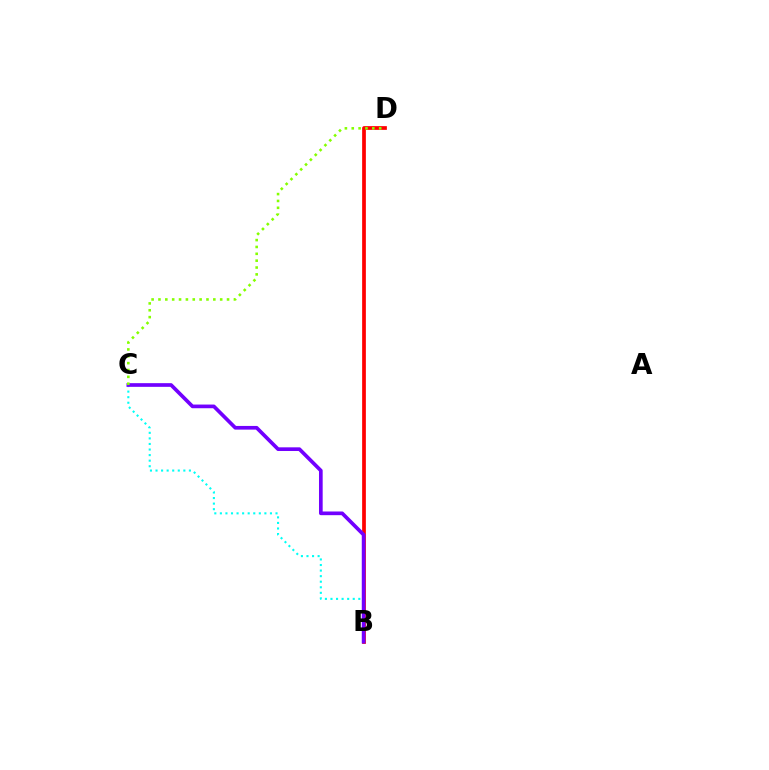{('B', 'D'): [{'color': '#ff0000', 'line_style': 'solid', 'thickness': 2.69}], ('B', 'C'): [{'color': '#00fff6', 'line_style': 'dotted', 'thickness': 1.51}, {'color': '#7200ff', 'line_style': 'solid', 'thickness': 2.65}], ('C', 'D'): [{'color': '#84ff00', 'line_style': 'dotted', 'thickness': 1.86}]}